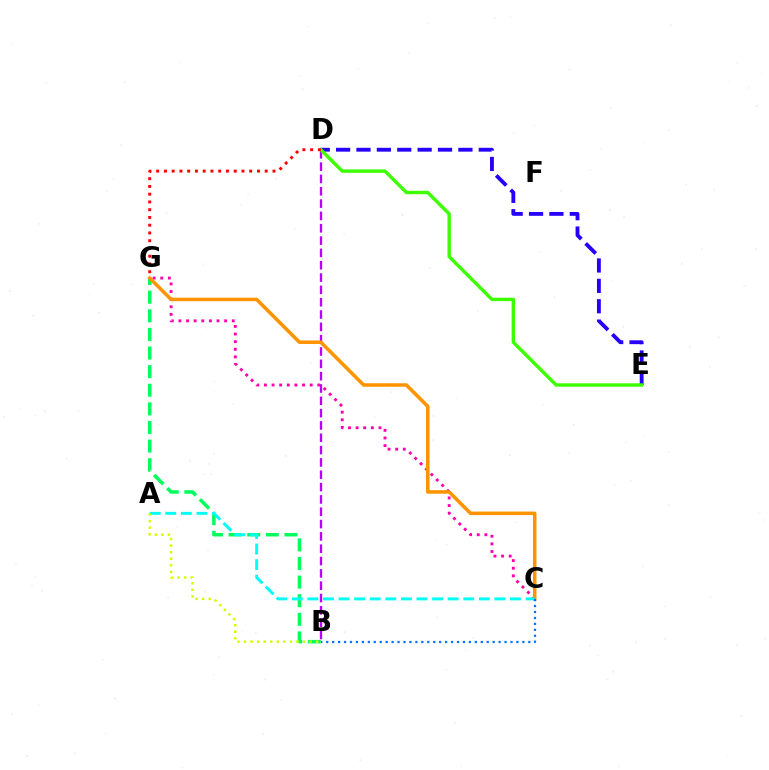{('B', 'D'): [{'color': '#b900ff', 'line_style': 'dashed', 'thickness': 1.67}], ('D', 'E'): [{'color': '#2500ff', 'line_style': 'dashed', 'thickness': 2.77}, {'color': '#3dff00', 'line_style': 'solid', 'thickness': 2.45}], ('C', 'G'): [{'color': '#ff00ac', 'line_style': 'dotted', 'thickness': 2.07}, {'color': '#ff9400', 'line_style': 'solid', 'thickness': 2.54}], ('B', 'G'): [{'color': '#00ff5c', 'line_style': 'dashed', 'thickness': 2.53}], ('A', 'C'): [{'color': '#00fff6', 'line_style': 'dashed', 'thickness': 2.12}], ('D', 'G'): [{'color': '#ff0000', 'line_style': 'dotted', 'thickness': 2.11}], ('A', 'B'): [{'color': '#d1ff00', 'line_style': 'dotted', 'thickness': 1.78}], ('B', 'C'): [{'color': '#0074ff', 'line_style': 'dotted', 'thickness': 1.62}]}